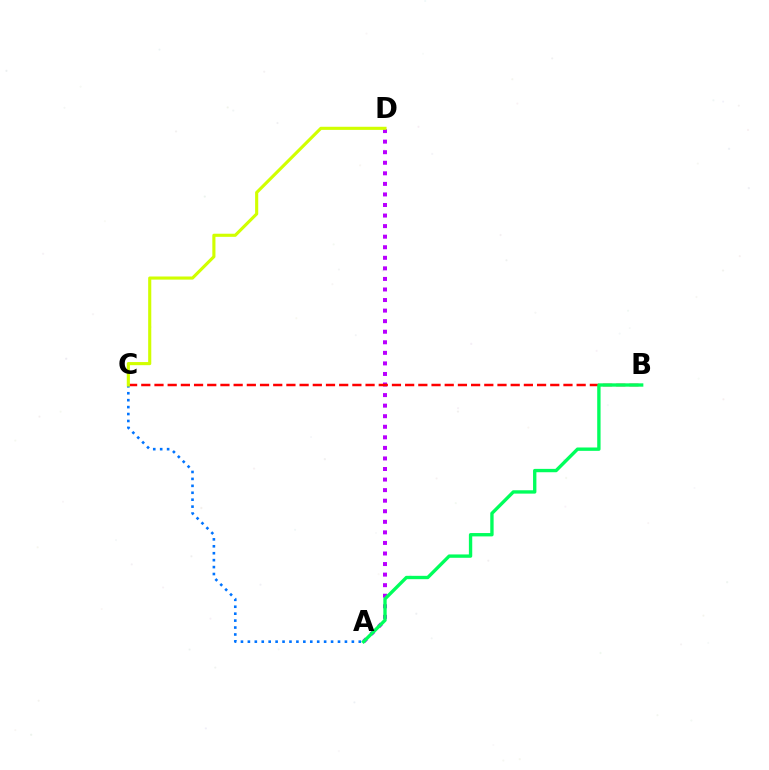{('A', 'D'): [{'color': '#b900ff', 'line_style': 'dotted', 'thickness': 2.87}], ('B', 'C'): [{'color': '#ff0000', 'line_style': 'dashed', 'thickness': 1.79}], ('A', 'C'): [{'color': '#0074ff', 'line_style': 'dotted', 'thickness': 1.88}], ('C', 'D'): [{'color': '#d1ff00', 'line_style': 'solid', 'thickness': 2.25}], ('A', 'B'): [{'color': '#00ff5c', 'line_style': 'solid', 'thickness': 2.41}]}